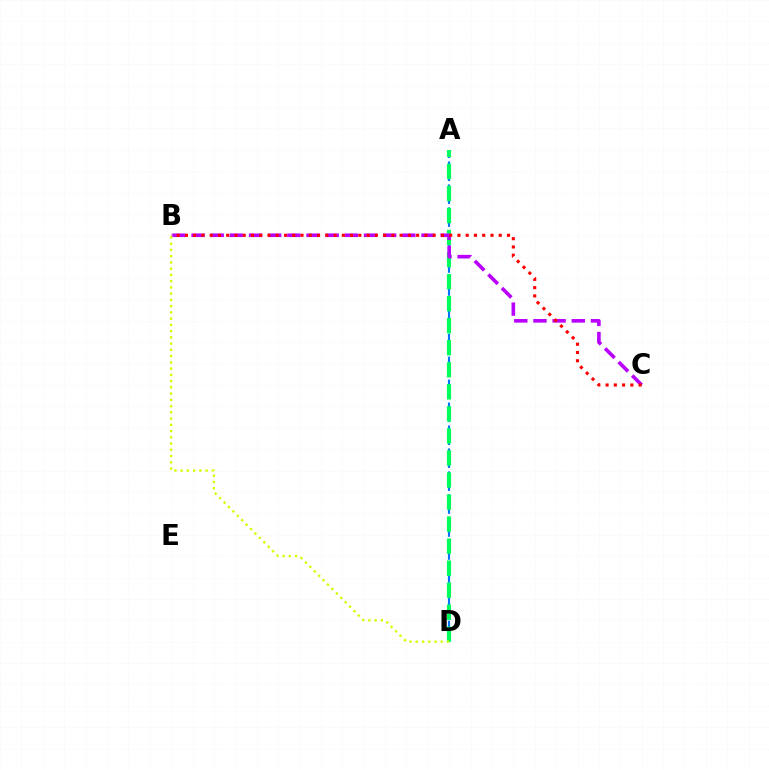{('A', 'D'): [{'color': '#0074ff', 'line_style': 'dashed', 'thickness': 1.56}, {'color': '#00ff5c', 'line_style': 'dashed', 'thickness': 2.99}], ('B', 'C'): [{'color': '#b900ff', 'line_style': 'dashed', 'thickness': 2.6}, {'color': '#ff0000', 'line_style': 'dotted', 'thickness': 2.24}], ('B', 'D'): [{'color': '#d1ff00', 'line_style': 'dotted', 'thickness': 1.7}]}